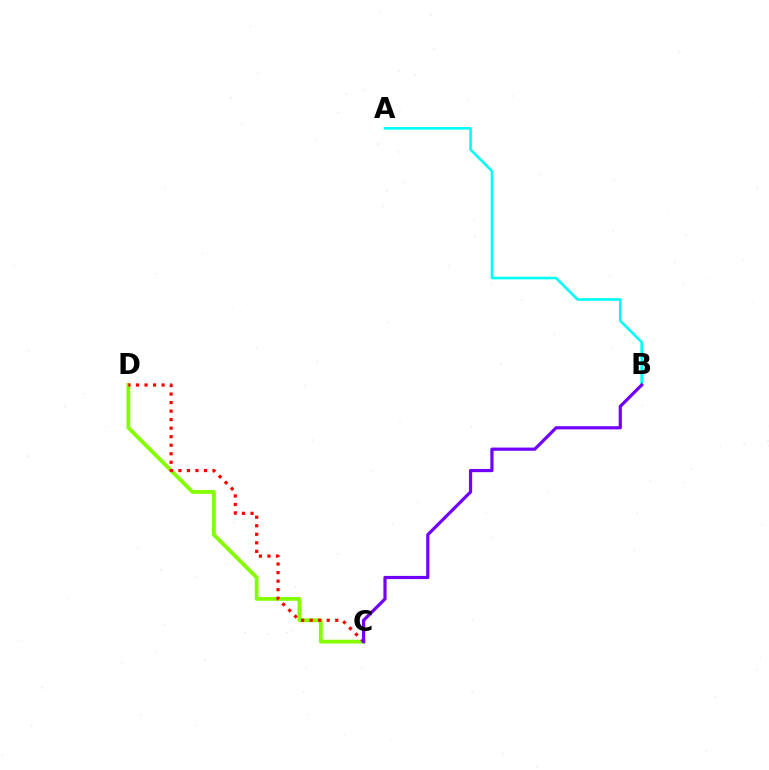{('C', 'D'): [{'color': '#84ff00', 'line_style': 'solid', 'thickness': 2.74}, {'color': '#ff0000', 'line_style': 'dotted', 'thickness': 2.32}], ('A', 'B'): [{'color': '#00fff6', 'line_style': 'solid', 'thickness': 1.88}], ('B', 'C'): [{'color': '#7200ff', 'line_style': 'solid', 'thickness': 2.3}]}